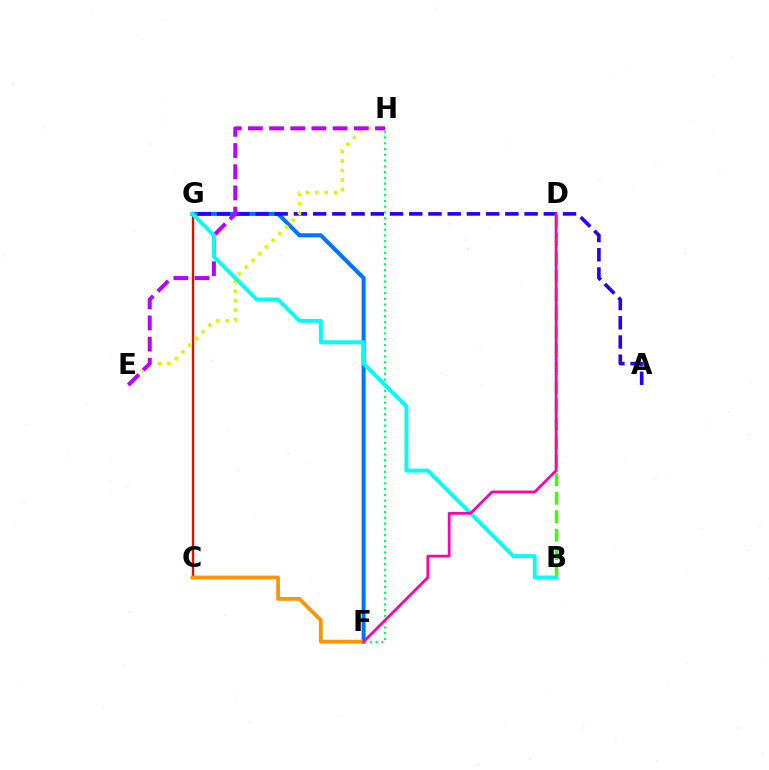{('F', 'G'): [{'color': '#0074ff', 'line_style': 'solid', 'thickness': 2.89}], ('A', 'G'): [{'color': '#2500ff', 'line_style': 'dashed', 'thickness': 2.61}], ('C', 'G'): [{'color': '#ff0000', 'line_style': 'solid', 'thickness': 1.66}], ('E', 'H'): [{'color': '#d1ff00', 'line_style': 'dotted', 'thickness': 2.58}, {'color': '#b900ff', 'line_style': 'dashed', 'thickness': 2.88}], ('B', 'D'): [{'color': '#3dff00', 'line_style': 'dashed', 'thickness': 2.51}], ('C', 'F'): [{'color': '#ff9400', 'line_style': 'solid', 'thickness': 2.7}], ('F', 'H'): [{'color': '#00ff5c', 'line_style': 'dotted', 'thickness': 1.57}], ('B', 'G'): [{'color': '#00fff6', 'line_style': 'solid', 'thickness': 2.82}], ('D', 'F'): [{'color': '#ff00ac', 'line_style': 'solid', 'thickness': 1.98}]}